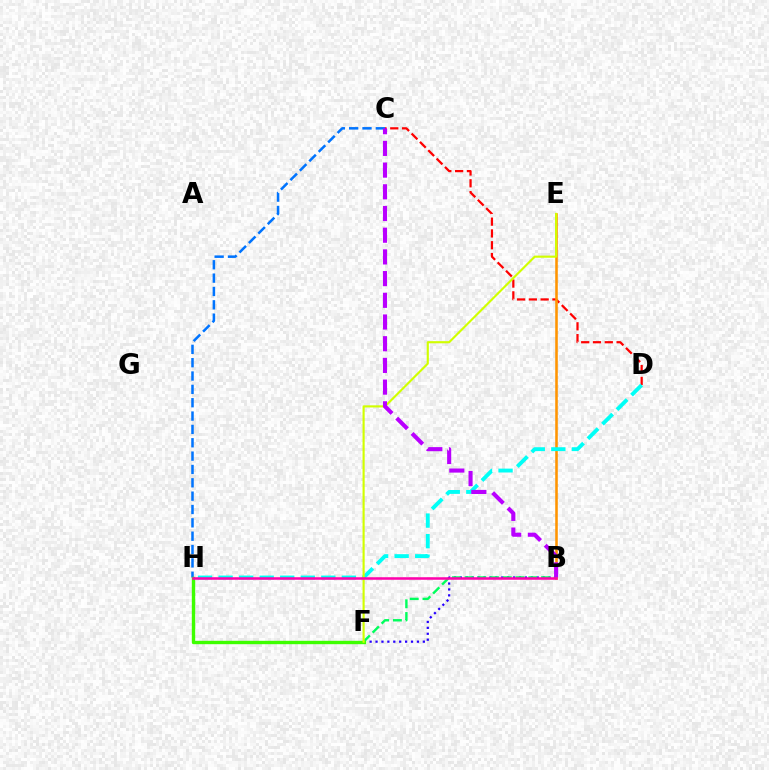{('B', 'F'): [{'color': '#2500ff', 'line_style': 'dotted', 'thickness': 1.61}, {'color': '#00ff5c', 'line_style': 'dashed', 'thickness': 1.73}], ('C', 'D'): [{'color': '#ff0000', 'line_style': 'dashed', 'thickness': 1.6}], ('B', 'E'): [{'color': '#ff9400', 'line_style': 'solid', 'thickness': 1.84}], ('D', 'H'): [{'color': '#00fff6', 'line_style': 'dashed', 'thickness': 2.79}], ('C', 'H'): [{'color': '#0074ff', 'line_style': 'dashed', 'thickness': 1.81}], ('F', 'H'): [{'color': '#3dff00', 'line_style': 'solid', 'thickness': 2.43}], ('E', 'F'): [{'color': '#d1ff00', 'line_style': 'solid', 'thickness': 1.54}], ('B', 'C'): [{'color': '#b900ff', 'line_style': 'dashed', 'thickness': 2.95}], ('B', 'H'): [{'color': '#ff00ac', 'line_style': 'solid', 'thickness': 1.83}]}